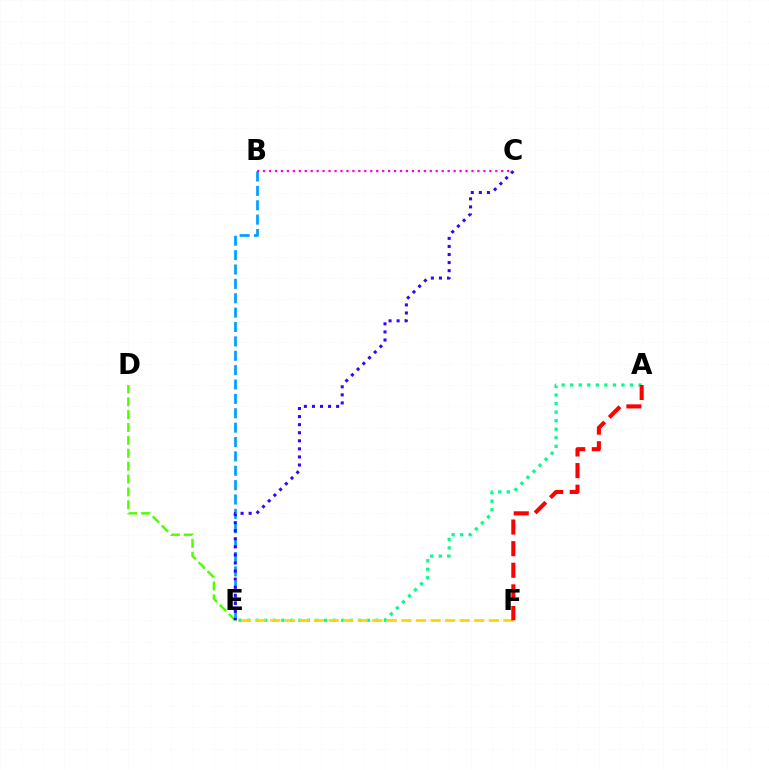{('A', 'E'): [{'color': '#00ff86', 'line_style': 'dotted', 'thickness': 2.32}], ('D', 'E'): [{'color': '#4fff00', 'line_style': 'dashed', 'thickness': 1.75}], ('B', 'E'): [{'color': '#009eff', 'line_style': 'dashed', 'thickness': 1.95}], ('B', 'C'): [{'color': '#ff00ed', 'line_style': 'dotted', 'thickness': 1.62}], ('E', 'F'): [{'color': '#ffd500', 'line_style': 'dashed', 'thickness': 1.98}], ('A', 'F'): [{'color': '#ff0000', 'line_style': 'dashed', 'thickness': 2.94}], ('C', 'E'): [{'color': '#3700ff', 'line_style': 'dotted', 'thickness': 2.19}]}